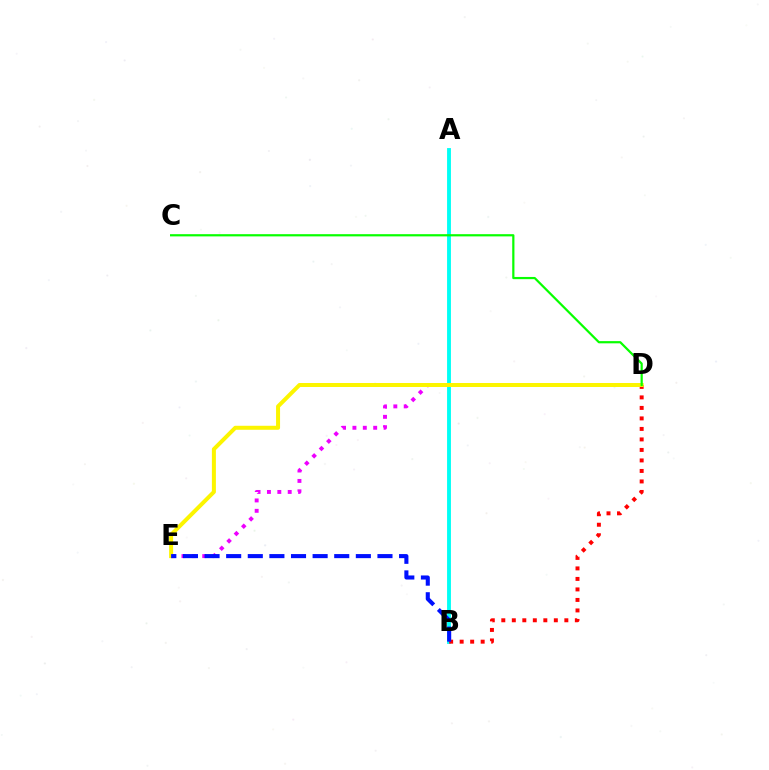{('A', 'B'): [{'color': '#00fff6', 'line_style': 'solid', 'thickness': 2.78}], ('B', 'D'): [{'color': '#ff0000', 'line_style': 'dotted', 'thickness': 2.85}], ('D', 'E'): [{'color': '#ee00ff', 'line_style': 'dotted', 'thickness': 2.82}, {'color': '#fcf500', 'line_style': 'solid', 'thickness': 2.88}], ('C', 'D'): [{'color': '#08ff00', 'line_style': 'solid', 'thickness': 1.59}], ('B', 'E'): [{'color': '#0010ff', 'line_style': 'dashed', 'thickness': 2.94}]}